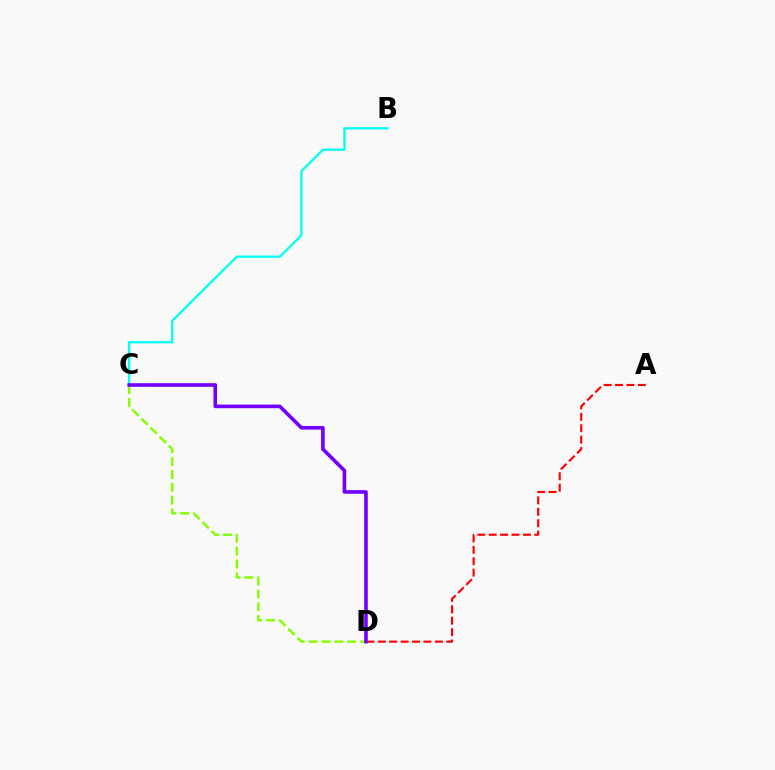{('B', 'C'): [{'color': '#00fff6', 'line_style': 'solid', 'thickness': 1.66}], ('C', 'D'): [{'color': '#84ff00', 'line_style': 'dashed', 'thickness': 1.75}, {'color': '#7200ff', 'line_style': 'solid', 'thickness': 2.59}], ('A', 'D'): [{'color': '#ff0000', 'line_style': 'dashed', 'thickness': 1.55}]}